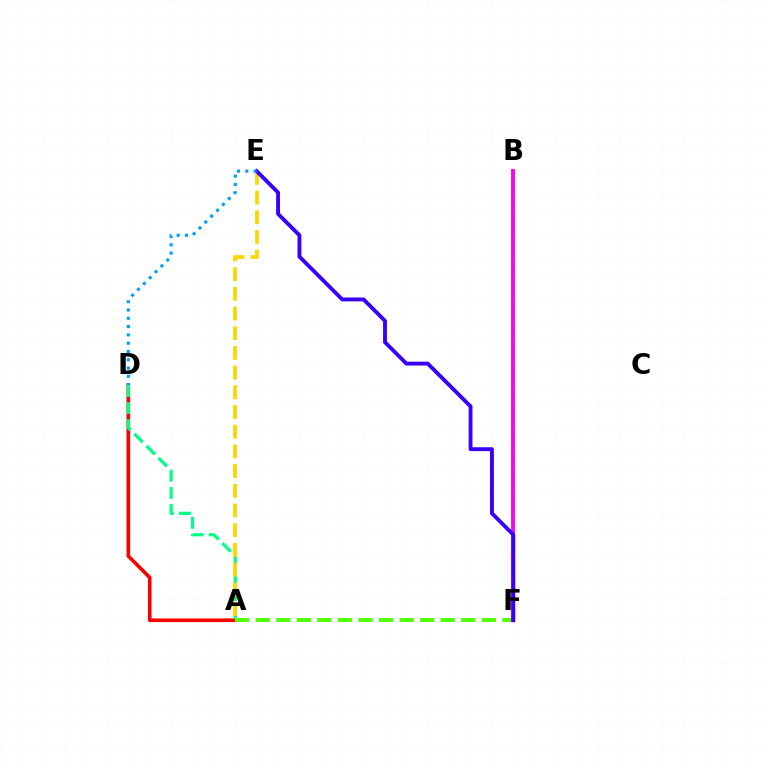{('A', 'D'): [{'color': '#ff0000', 'line_style': 'solid', 'thickness': 2.6}, {'color': '#00ff86', 'line_style': 'dashed', 'thickness': 2.32}], ('A', 'E'): [{'color': '#ffd500', 'line_style': 'dashed', 'thickness': 2.68}], ('A', 'F'): [{'color': '#4fff00', 'line_style': 'dashed', 'thickness': 2.79}], ('B', 'F'): [{'color': '#ff00ed', 'line_style': 'solid', 'thickness': 2.76}], ('E', 'F'): [{'color': '#3700ff', 'line_style': 'solid', 'thickness': 2.78}], ('D', 'E'): [{'color': '#009eff', 'line_style': 'dotted', 'thickness': 2.25}]}